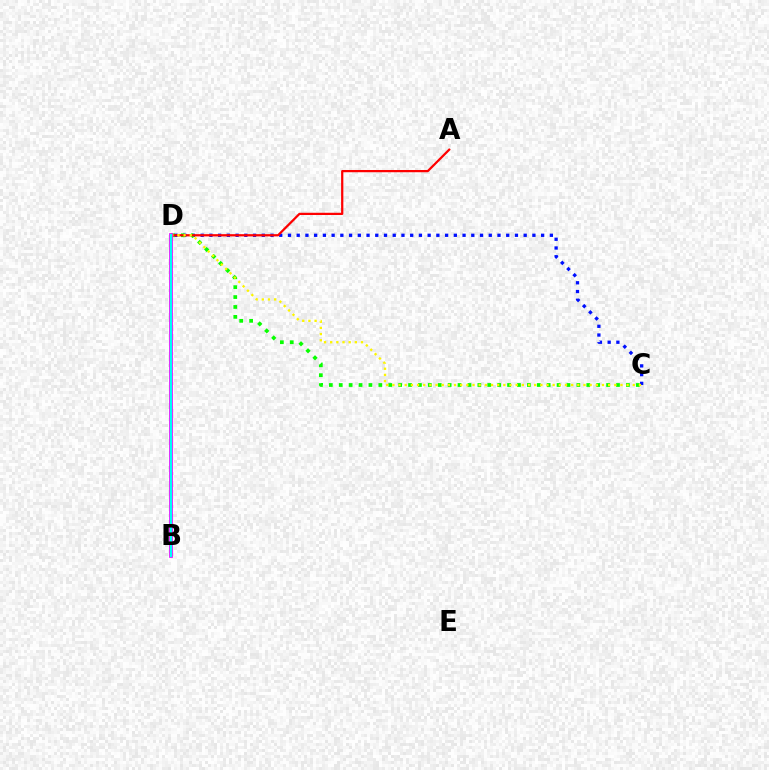{('C', 'D'): [{'color': '#0010ff', 'line_style': 'dotted', 'thickness': 2.37}, {'color': '#08ff00', 'line_style': 'dotted', 'thickness': 2.69}, {'color': '#fcf500', 'line_style': 'dotted', 'thickness': 1.67}], ('A', 'D'): [{'color': '#ff0000', 'line_style': 'solid', 'thickness': 1.61}], ('B', 'D'): [{'color': '#ee00ff', 'line_style': 'solid', 'thickness': 2.66}, {'color': '#00fff6', 'line_style': 'solid', 'thickness': 1.53}]}